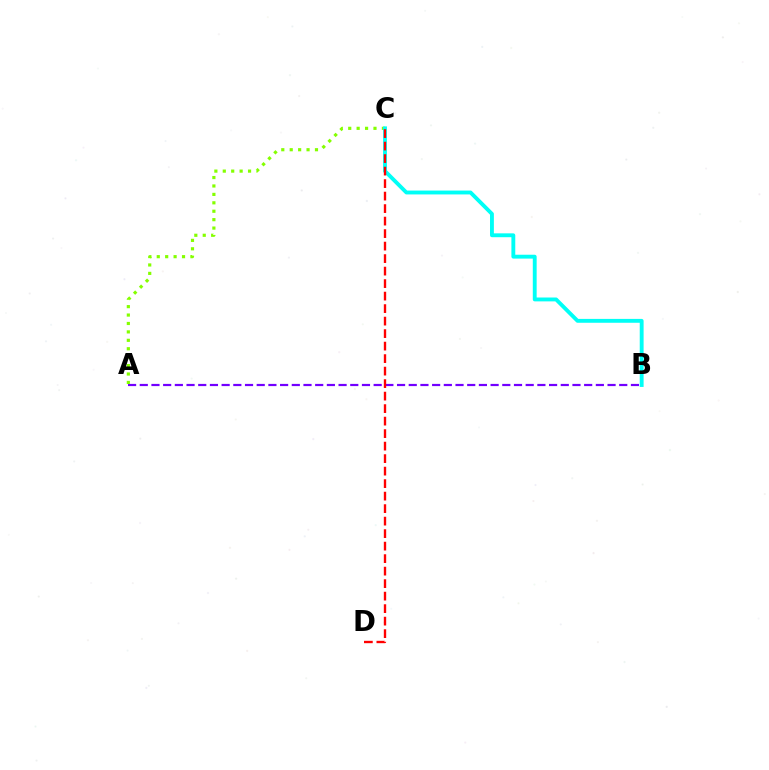{('A', 'B'): [{'color': '#7200ff', 'line_style': 'dashed', 'thickness': 1.59}], ('A', 'C'): [{'color': '#84ff00', 'line_style': 'dotted', 'thickness': 2.29}], ('B', 'C'): [{'color': '#00fff6', 'line_style': 'solid', 'thickness': 2.79}], ('C', 'D'): [{'color': '#ff0000', 'line_style': 'dashed', 'thickness': 1.7}]}